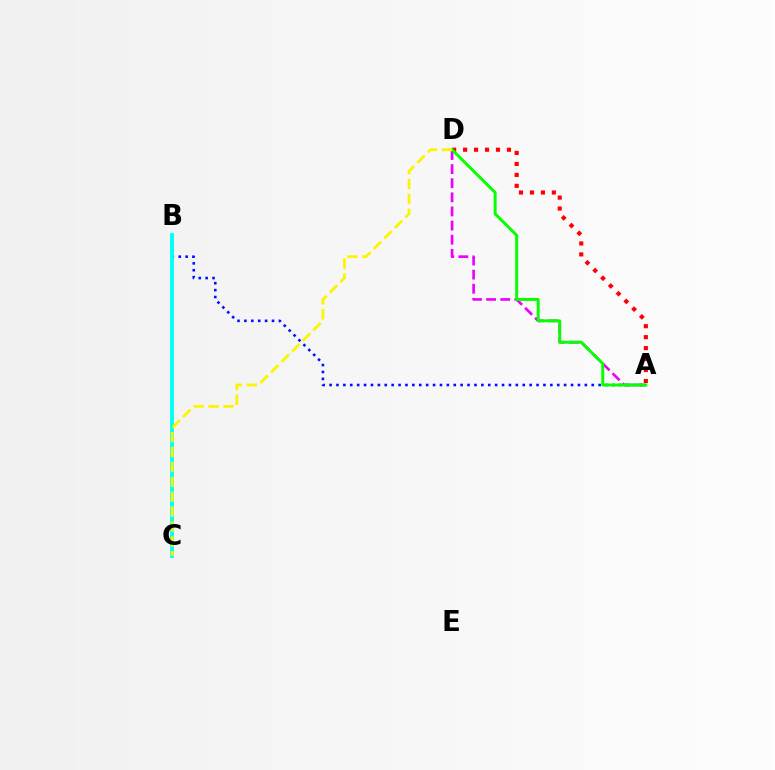{('A', 'D'): [{'color': '#ff0000', 'line_style': 'dotted', 'thickness': 2.98}, {'color': '#ee00ff', 'line_style': 'dashed', 'thickness': 1.92}, {'color': '#08ff00', 'line_style': 'solid', 'thickness': 2.14}], ('A', 'B'): [{'color': '#0010ff', 'line_style': 'dotted', 'thickness': 1.87}], ('B', 'C'): [{'color': '#00fff6', 'line_style': 'solid', 'thickness': 2.77}], ('C', 'D'): [{'color': '#fcf500', 'line_style': 'dashed', 'thickness': 2.02}]}